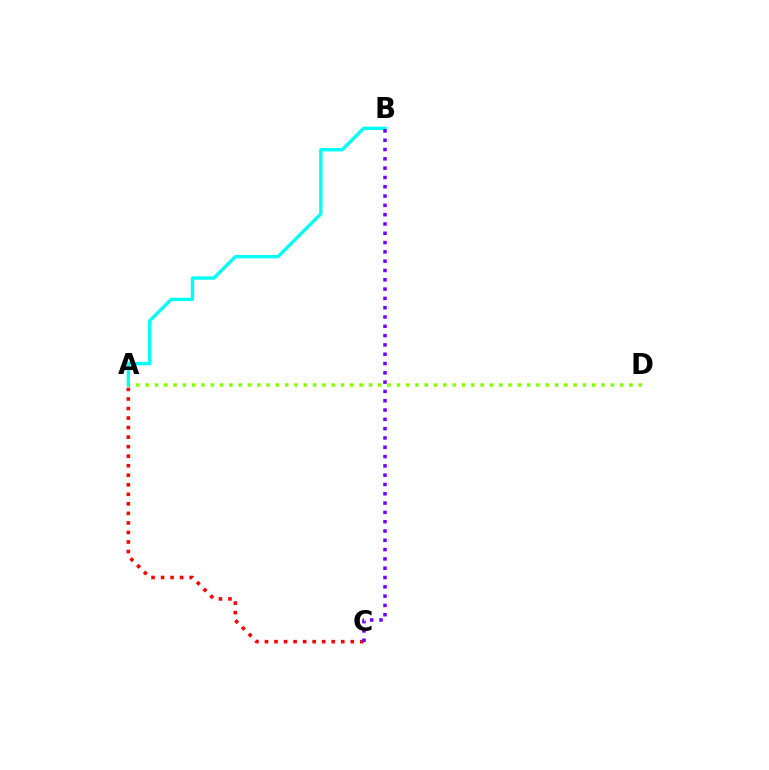{('A', 'D'): [{'color': '#84ff00', 'line_style': 'dotted', 'thickness': 2.53}], ('A', 'C'): [{'color': '#ff0000', 'line_style': 'dotted', 'thickness': 2.59}], ('A', 'B'): [{'color': '#00fff6', 'line_style': 'solid', 'thickness': 2.41}], ('B', 'C'): [{'color': '#7200ff', 'line_style': 'dotted', 'thickness': 2.53}]}